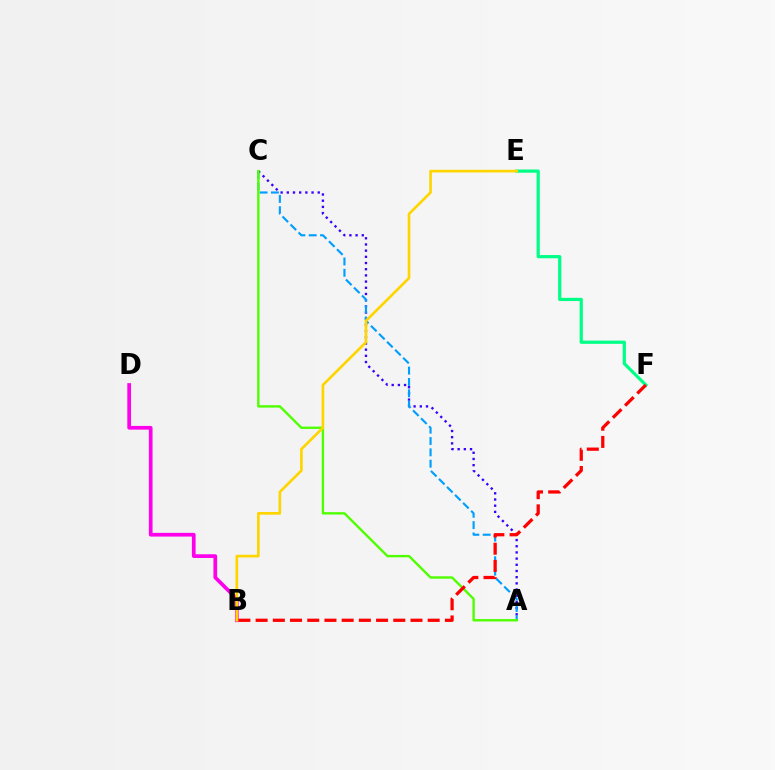{('A', 'C'): [{'color': '#3700ff', 'line_style': 'dotted', 'thickness': 1.68}, {'color': '#009eff', 'line_style': 'dashed', 'thickness': 1.54}, {'color': '#4fff00', 'line_style': 'solid', 'thickness': 1.72}], ('B', 'D'): [{'color': '#ff00ed', 'line_style': 'solid', 'thickness': 2.67}], ('E', 'F'): [{'color': '#00ff86', 'line_style': 'solid', 'thickness': 2.32}], ('B', 'F'): [{'color': '#ff0000', 'line_style': 'dashed', 'thickness': 2.34}], ('B', 'E'): [{'color': '#ffd500', 'line_style': 'solid', 'thickness': 1.92}]}